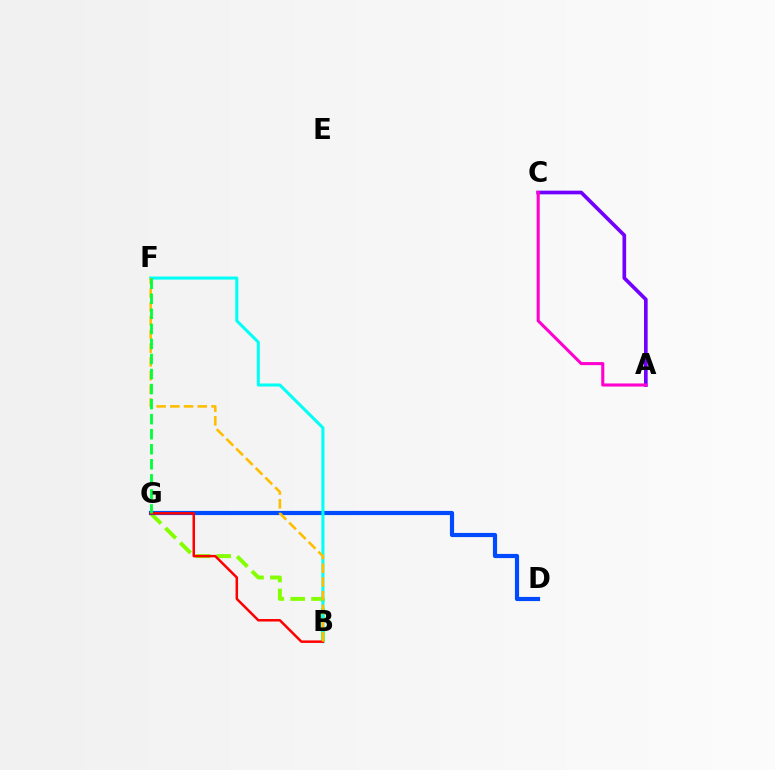{('A', 'C'): [{'color': '#7200ff', 'line_style': 'solid', 'thickness': 2.64}, {'color': '#ff00cf', 'line_style': 'solid', 'thickness': 2.21}], ('B', 'G'): [{'color': '#84ff00', 'line_style': 'dashed', 'thickness': 2.83}, {'color': '#ff0000', 'line_style': 'solid', 'thickness': 1.8}], ('D', 'G'): [{'color': '#004bff', 'line_style': 'solid', 'thickness': 3.0}], ('B', 'F'): [{'color': '#00fff6', 'line_style': 'solid', 'thickness': 2.19}, {'color': '#ffbd00', 'line_style': 'dashed', 'thickness': 1.86}], ('F', 'G'): [{'color': '#00ff39', 'line_style': 'dashed', 'thickness': 2.04}]}